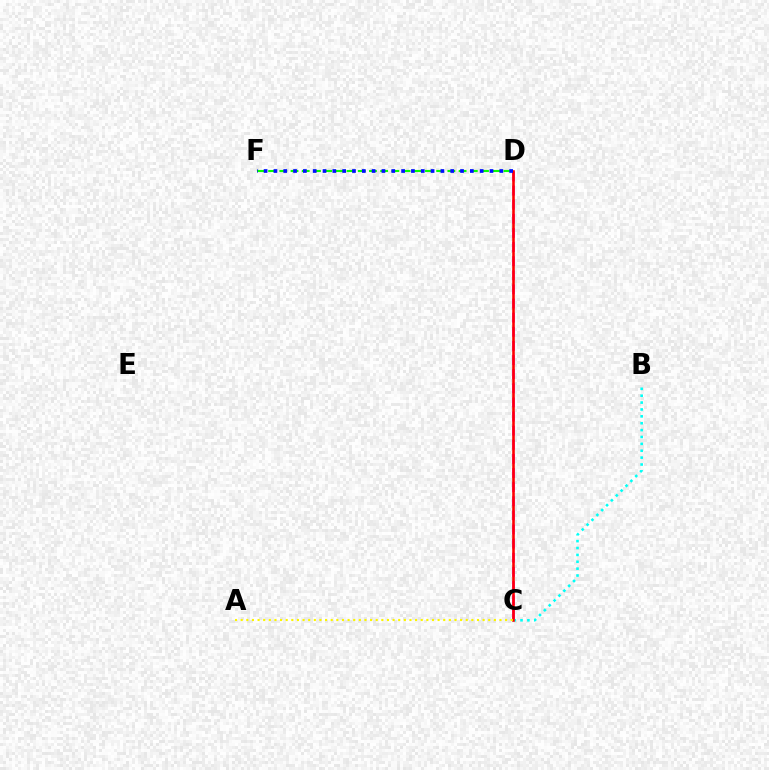{('C', 'D'): [{'color': '#ee00ff', 'line_style': 'dashed', 'thickness': 1.92}, {'color': '#ff0000', 'line_style': 'solid', 'thickness': 1.85}], ('B', 'C'): [{'color': '#00fff6', 'line_style': 'dotted', 'thickness': 1.87}], ('D', 'F'): [{'color': '#08ff00', 'line_style': 'dashed', 'thickness': 1.52}, {'color': '#0010ff', 'line_style': 'dotted', 'thickness': 2.67}], ('A', 'C'): [{'color': '#fcf500', 'line_style': 'dotted', 'thickness': 1.53}]}